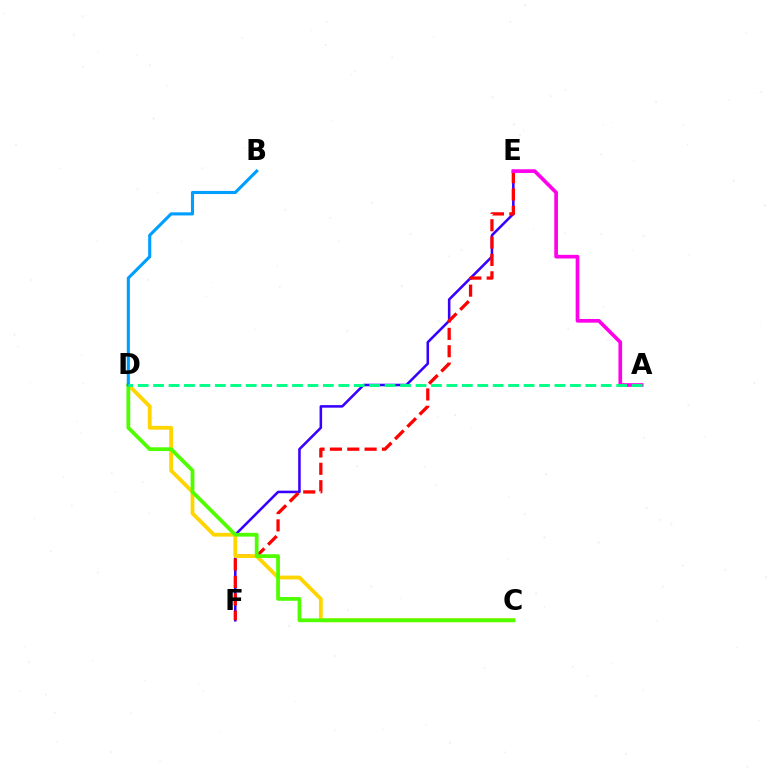{('E', 'F'): [{'color': '#3700ff', 'line_style': 'solid', 'thickness': 1.84}, {'color': '#ff0000', 'line_style': 'dashed', 'thickness': 2.36}], ('C', 'D'): [{'color': '#ffd500', 'line_style': 'solid', 'thickness': 2.74}, {'color': '#4fff00', 'line_style': 'solid', 'thickness': 2.71}], ('A', 'E'): [{'color': '#ff00ed', 'line_style': 'solid', 'thickness': 2.64}], ('B', 'D'): [{'color': '#009eff', 'line_style': 'solid', 'thickness': 2.24}], ('A', 'D'): [{'color': '#00ff86', 'line_style': 'dashed', 'thickness': 2.1}]}